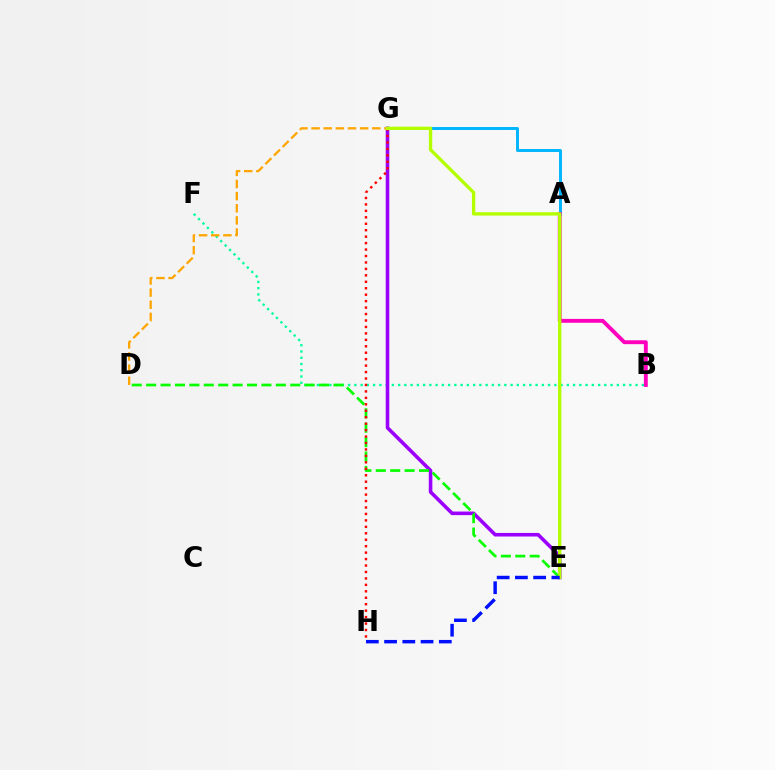{('B', 'F'): [{'color': '#00ff9d', 'line_style': 'dotted', 'thickness': 1.7}], ('A', 'G'): [{'color': '#00b5ff', 'line_style': 'solid', 'thickness': 2.12}], ('E', 'G'): [{'color': '#9b00ff', 'line_style': 'solid', 'thickness': 2.58}, {'color': '#b3ff00', 'line_style': 'solid', 'thickness': 2.4}], ('D', 'G'): [{'color': '#ffa500', 'line_style': 'dashed', 'thickness': 1.65}], ('D', 'E'): [{'color': '#08ff00', 'line_style': 'dashed', 'thickness': 1.96}], ('A', 'B'): [{'color': '#ff00bd', 'line_style': 'solid', 'thickness': 2.78}], ('G', 'H'): [{'color': '#ff0000', 'line_style': 'dotted', 'thickness': 1.75}], ('E', 'H'): [{'color': '#0010ff', 'line_style': 'dashed', 'thickness': 2.48}]}